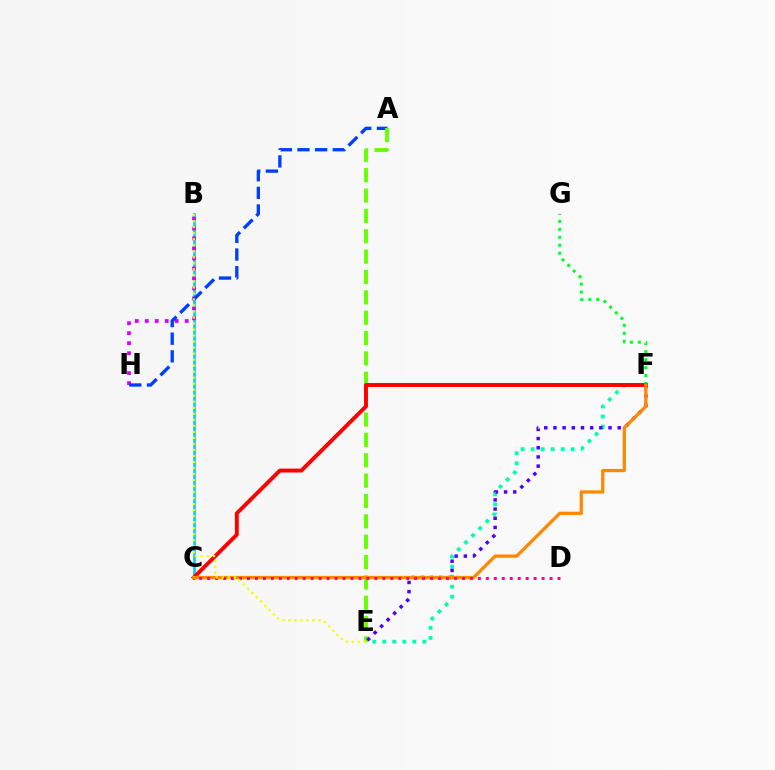{('E', 'F'): [{'color': '#00ffaf', 'line_style': 'dotted', 'thickness': 2.72}, {'color': '#4f00ff', 'line_style': 'dotted', 'thickness': 2.49}], ('B', 'C'): [{'color': '#00c7ff', 'line_style': 'solid', 'thickness': 1.85}], ('B', 'H'): [{'color': '#d600ff', 'line_style': 'dotted', 'thickness': 2.71}], ('F', 'G'): [{'color': '#00ff27', 'line_style': 'dotted', 'thickness': 2.16}], ('A', 'H'): [{'color': '#003fff', 'line_style': 'dashed', 'thickness': 2.4}], ('A', 'E'): [{'color': '#66ff00', 'line_style': 'dashed', 'thickness': 2.77}], ('C', 'F'): [{'color': '#ff0000', 'line_style': 'solid', 'thickness': 2.82}, {'color': '#ff8800', 'line_style': 'solid', 'thickness': 2.35}], ('C', 'D'): [{'color': '#ff00a0', 'line_style': 'dotted', 'thickness': 2.16}], ('B', 'E'): [{'color': '#eeff00', 'line_style': 'dotted', 'thickness': 1.64}]}